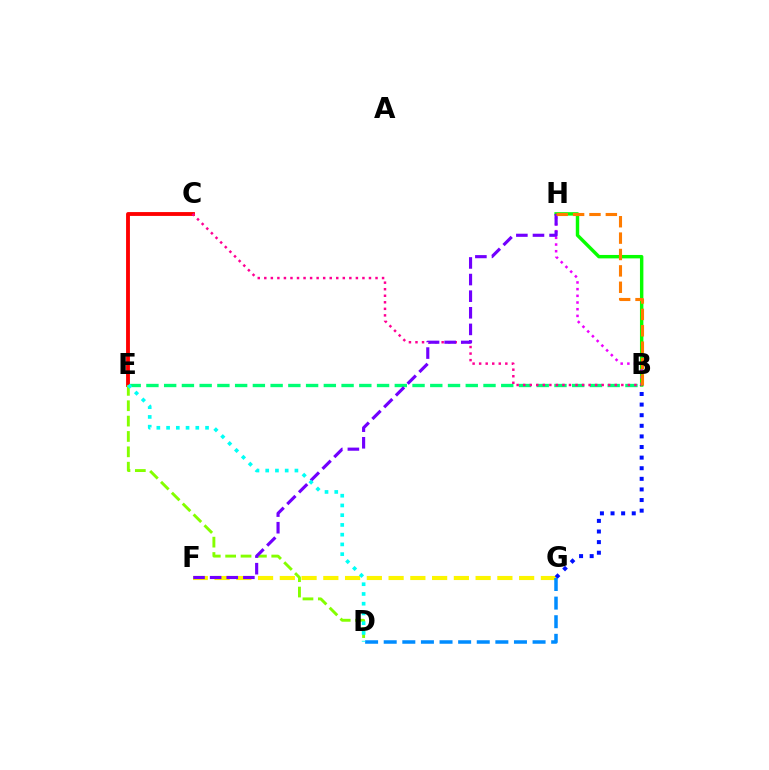{('B', 'E'): [{'color': '#00ff74', 'line_style': 'dashed', 'thickness': 2.41}], ('C', 'E'): [{'color': '#ff0000', 'line_style': 'solid', 'thickness': 2.77}], ('B', 'H'): [{'color': '#08ff00', 'line_style': 'solid', 'thickness': 2.47}, {'color': '#ee00ff', 'line_style': 'dotted', 'thickness': 1.82}, {'color': '#ff7c00', 'line_style': 'dashed', 'thickness': 2.23}], ('F', 'G'): [{'color': '#fcf500', 'line_style': 'dashed', 'thickness': 2.96}], ('B', 'G'): [{'color': '#0010ff', 'line_style': 'dotted', 'thickness': 2.88}], ('B', 'C'): [{'color': '#ff0094', 'line_style': 'dotted', 'thickness': 1.78}], ('D', 'G'): [{'color': '#008cff', 'line_style': 'dashed', 'thickness': 2.53}], ('D', 'E'): [{'color': '#84ff00', 'line_style': 'dashed', 'thickness': 2.09}, {'color': '#00fff6', 'line_style': 'dotted', 'thickness': 2.65}], ('F', 'H'): [{'color': '#7200ff', 'line_style': 'dashed', 'thickness': 2.26}]}